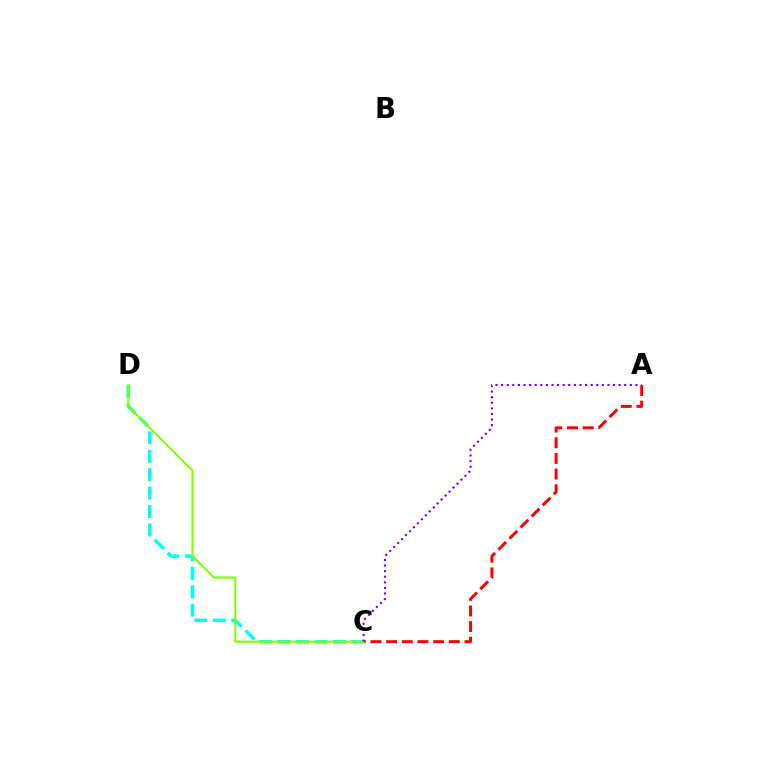{('A', 'C'): [{'color': '#ff0000', 'line_style': 'dashed', 'thickness': 2.13}, {'color': '#7200ff', 'line_style': 'dotted', 'thickness': 1.52}], ('C', 'D'): [{'color': '#00fff6', 'line_style': 'dashed', 'thickness': 2.5}, {'color': '#84ff00', 'line_style': 'solid', 'thickness': 1.5}]}